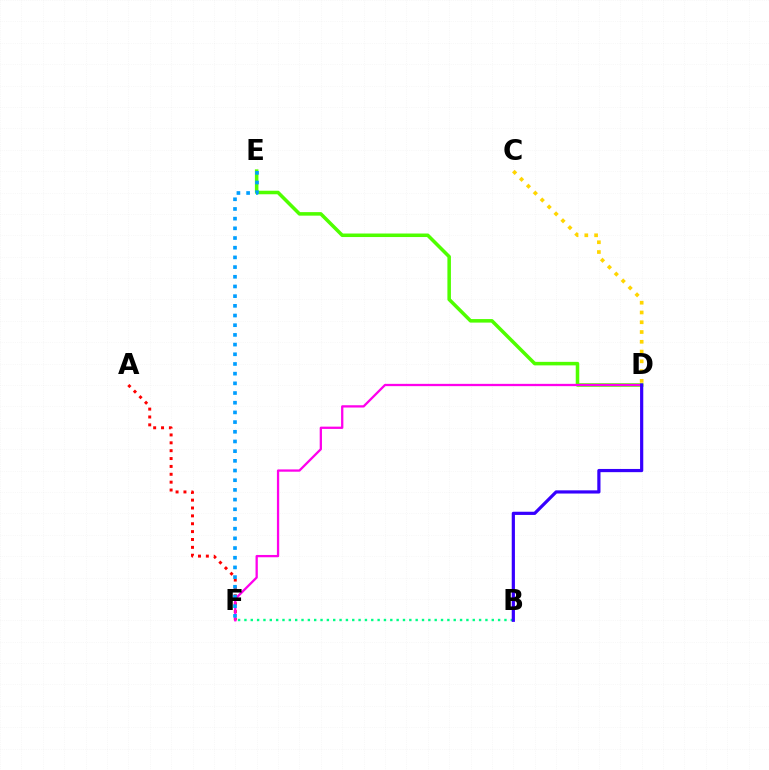{('B', 'F'): [{'color': '#00ff86', 'line_style': 'dotted', 'thickness': 1.72}], ('D', 'E'): [{'color': '#4fff00', 'line_style': 'solid', 'thickness': 2.54}], ('A', 'F'): [{'color': '#ff0000', 'line_style': 'dotted', 'thickness': 2.14}], ('C', 'D'): [{'color': '#ffd500', 'line_style': 'dotted', 'thickness': 2.65}], ('D', 'F'): [{'color': '#ff00ed', 'line_style': 'solid', 'thickness': 1.65}], ('E', 'F'): [{'color': '#009eff', 'line_style': 'dotted', 'thickness': 2.63}], ('B', 'D'): [{'color': '#3700ff', 'line_style': 'solid', 'thickness': 2.3}]}